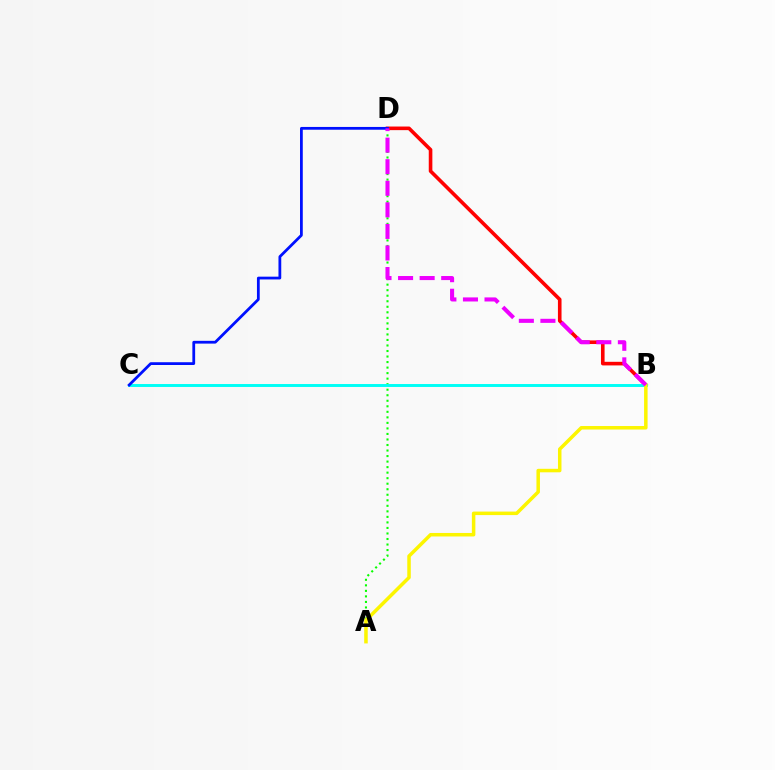{('B', 'D'): [{'color': '#ff0000', 'line_style': 'solid', 'thickness': 2.6}, {'color': '#ee00ff', 'line_style': 'dashed', 'thickness': 2.93}], ('A', 'D'): [{'color': '#08ff00', 'line_style': 'dotted', 'thickness': 1.5}], ('B', 'C'): [{'color': '#00fff6', 'line_style': 'solid', 'thickness': 2.12}], ('C', 'D'): [{'color': '#0010ff', 'line_style': 'solid', 'thickness': 2.0}], ('A', 'B'): [{'color': '#fcf500', 'line_style': 'solid', 'thickness': 2.52}]}